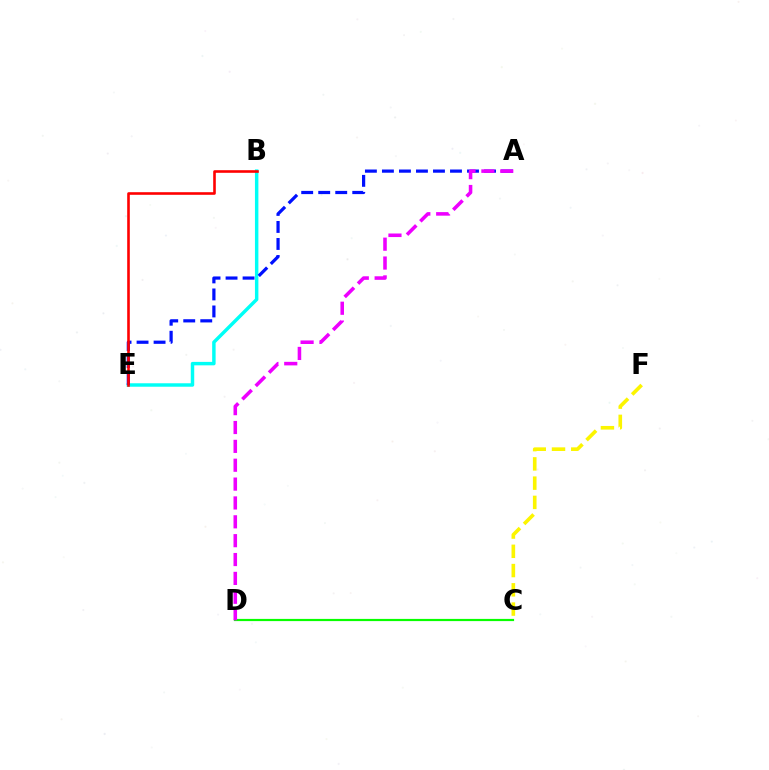{('C', 'F'): [{'color': '#fcf500', 'line_style': 'dashed', 'thickness': 2.62}], ('B', 'E'): [{'color': '#00fff6', 'line_style': 'solid', 'thickness': 2.48}, {'color': '#ff0000', 'line_style': 'solid', 'thickness': 1.88}], ('C', 'D'): [{'color': '#08ff00', 'line_style': 'solid', 'thickness': 1.58}], ('A', 'E'): [{'color': '#0010ff', 'line_style': 'dashed', 'thickness': 2.31}], ('A', 'D'): [{'color': '#ee00ff', 'line_style': 'dashed', 'thickness': 2.56}]}